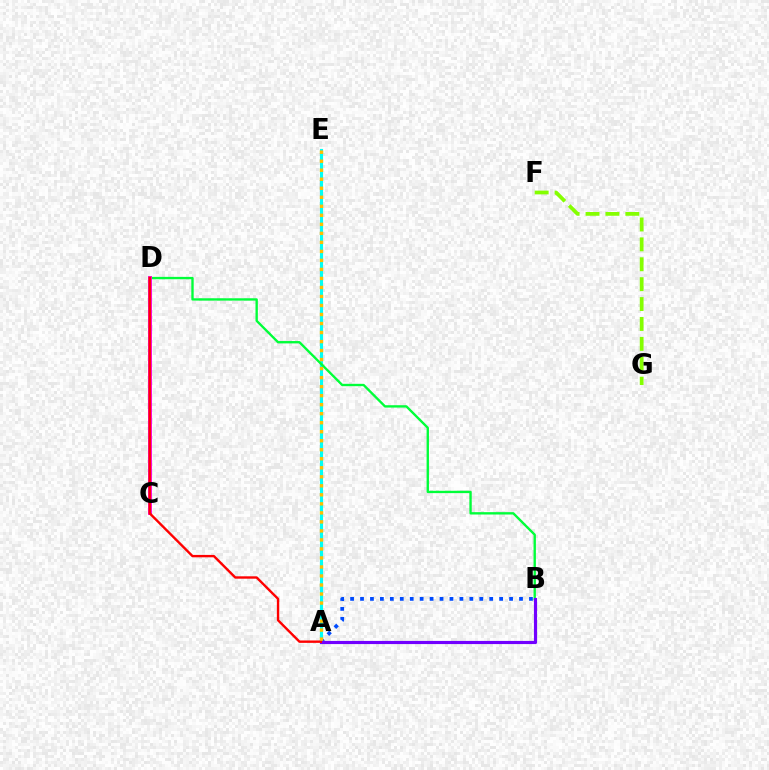{('A', 'E'): [{'color': '#00fff6', 'line_style': 'solid', 'thickness': 2.25}, {'color': '#ffbd00', 'line_style': 'dotted', 'thickness': 2.45}], ('B', 'D'): [{'color': '#00ff39', 'line_style': 'solid', 'thickness': 1.7}], ('A', 'B'): [{'color': '#004bff', 'line_style': 'dotted', 'thickness': 2.7}, {'color': '#7200ff', 'line_style': 'solid', 'thickness': 2.27}], ('C', 'D'): [{'color': '#ff00cf', 'line_style': 'solid', 'thickness': 2.79}], ('A', 'D'): [{'color': '#ff0000', 'line_style': 'solid', 'thickness': 1.72}], ('F', 'G'): [{'color': '#84ff00', 'line_style': 'dashed', 'thickness': 2.7}]}